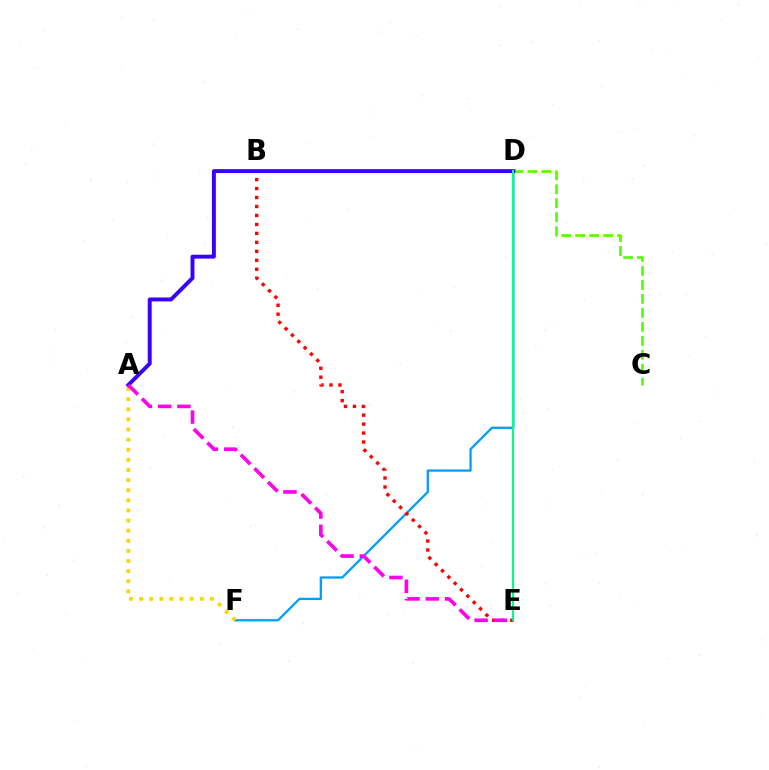{('D', 'F'): [{'color': '#009eff', 'line_style': 'solid', 'thickness': 1.64}], ('B', 'E'): [{'color': '#ff0000', 'line_style': 'dotted', 'thickness': 2.44}], ('A', 'F'): [{'color': '#ffd500', 'line_style': 'dotted', 'thickness': 2.75}], ('C', 'D'): [{'color': '#4fff00', 'line_style': 'dashed', 'thickness': 1.9}], ('A', 'D'): [{'color': '#3700ff', 'line_style': 'solid', 'thickness': 2.82}], ('D', 'E'): [{'color': '#00ff86', 'line_style': 'solid', 'thickness': 1.53}], ('A', 'E'): [{'color': '#ff00ed', 'line_style': 'dashed', 'thickness': 2.61}]}